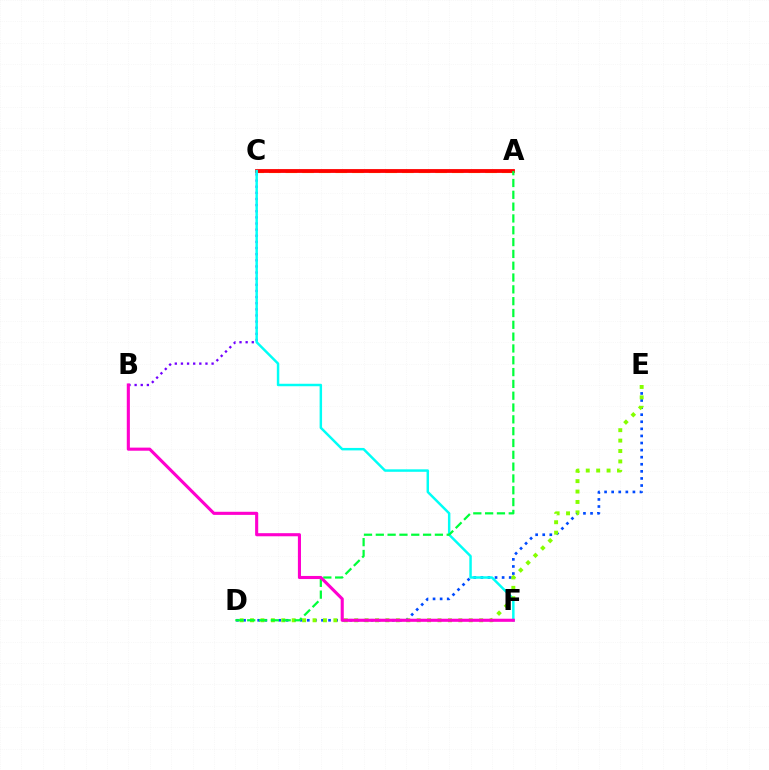{('A', 'C'): [{'color': '#ffbd00', 'line_style': 'dashed', 'thickness': 2.26}, {'color': '#ff0000', 'line_style': 'solid', 'thickness': 2.74}], ('D', 'E'): [{'color': '#004bff', 'line_style': 'dotted', 'thickness': 1.92}, {'color': '#84ff00', 'line_style': 'dotted', 'thickness': 2.83}], ('B', 'C'): [{'color': '#7200ff', 'line_style': 'dotted', 'thickness': 1.67}], ('C', 'F'): [{'color': '#00fff6', 'line_style': 'solid', 'thickness': 1.78}], ('A', 'D'): [{'color': '#00ff39', 'line_style': 'dashed', 'thickness': 1.61}], ('B', 'F'): [{'color': '#ff00cf', 'line_style': 'solid', 'thickness': 2.23}]}